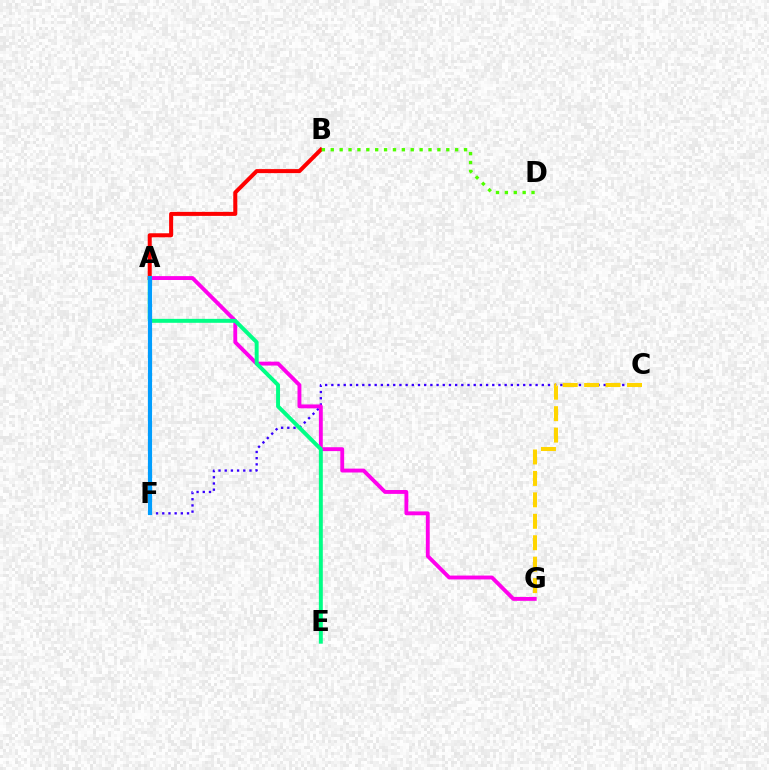{('C', 'F'): [{'color': '#3700ff', 'line_style': 'dotted', 'thickness': 1.68}], ('A', 'B'): [{'color': '#ff0000', 'line_style': 'solid', 'thickness': 2.9}], ('C', 'G'): [{'color': '#ffd500', 'line_style': 'dashed', 'thickness': 2.91}], ('B', 'D'): [{'color': '#4fff00', 'line_style': 'dotted', 'thickness': 2.41}], ('A', 'G'): [{'color': '#ff00ed', 'line_style': 'solid', 'thickness': 2.79}], ('A', 'E'): [{'color': '#00ff86', 'line_style': 'solid', 'thickness': 2.84}], ('A', 'F'): [{'color': '#009eff', 'line_style': 'solid', 'thickness': 2.99}]}